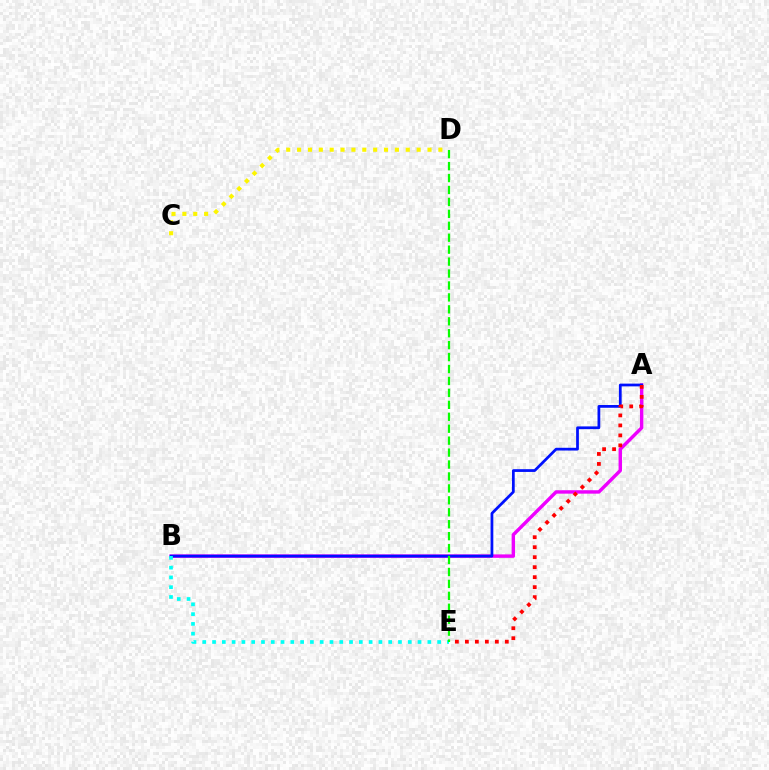{('A', 'B'): [{'color': '#ee00ff', 'line_style': 'solid', 'thickness': 2.46}, {'color': '#0010ff', 'line_style': 'solid', 'thickness': 1.98}], ('B', 'E'): [{'color': '#00fff6', 'line_style': 'dotted', 'thickness': 2.66}], ('C', 'D'): [{'color': '#fcf500', 'line_style': 'dotted', 'thickness': 2.95}], ('A', 'E'): [{'color': '#ff0000', 'line_style': 'dotted', 'thickness': 2.71}], ('D', 'E'): [{'color': '#08ff00', 'line_style': 'dashed', 'thickness': 1.62}]}